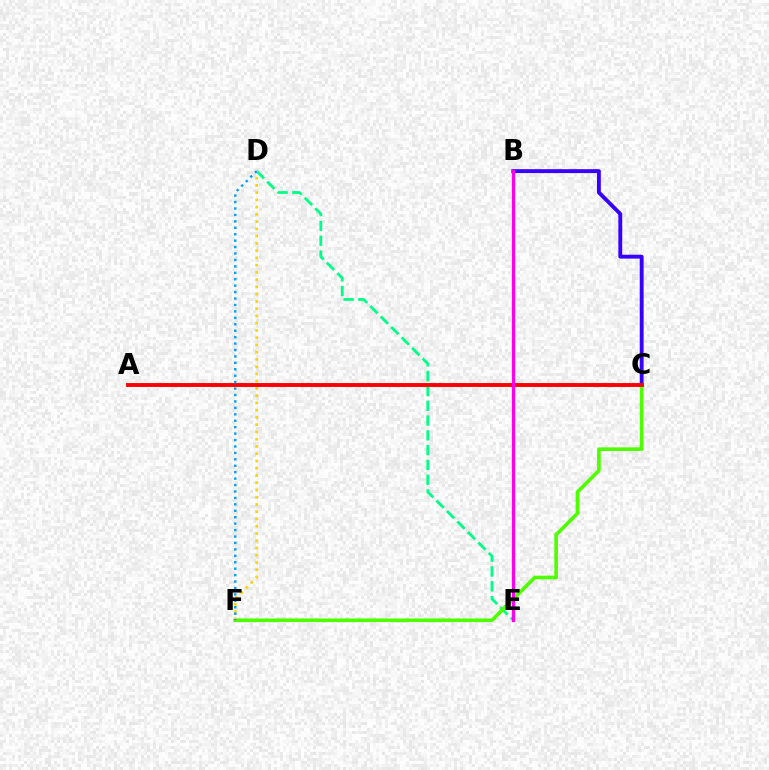{('D', 'E'): [{'color': '#00ff86', 'line_style': 'dashed', 'thickness': 2.01}], ('B', 'C'): [{'color': '#3700ff', 'line_style': 'solid', 'thickness': 2.79}], ('C', 'F'): [{'color': '#4fff00', 'line_style': 'solid', 'thickness': 2.62}], ('A', 'C'): [{'color': '#ff0000', 'line_style': 'solid', 'thickness': 2.8}], ('D', 'F'): [{'color': '#ffd500', 'line_style': 'dotted', 'thickness': 1.97}, {'color': '#009eff', 'line_style': 'dotted', 'thickness': 1.75}], ('B', 'E'): [{'color': '#ff00ed', 'line_style': 'solid', 'thickness': 2.33}]}